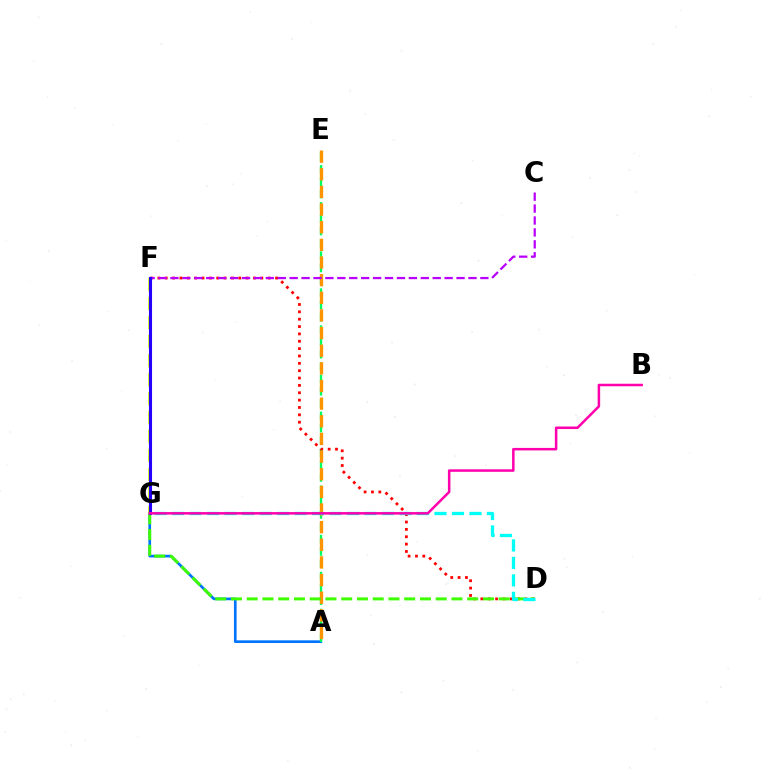{('A', 'G'): [{'color': '#0074ff', 'line_style': 'solid', 'thickness': 1.92}], ('A', 'E'): [{'color': '#00ff5c', 'line_style': 'dashed', 'thickness': 1.67}, {'color': '#ff9400', 'line_style': 'dashed', 'thickness': 2.4}], ('D', 'F'): [{'color': '#ff0000', 'line_style': 'dotted', 'thickness': 2.0}], ('C', 'F'): [{'color': '#b900ff', 'line_style': 'dashed', 'thickness': 1.62}], ('D', 'G'): [{'color': '#3dff00', 'line_style': 'dashed', 'thickness': 2.14}, {'color': '#00fff6', 'line_style': 'dashed', 'thickness': 2.38}], ('F', 'G'): [{'color': '#d1ff00', 'line_style': 'dashed', 'thickness': 2.58}, {'color': '#2500ff', 'line_style': 'solid', 'thickness': 2.22}], ('B', 'G'): [{'color': '#ff00ac', 'line_style': 'solid', 'thickness': 1.81}]}